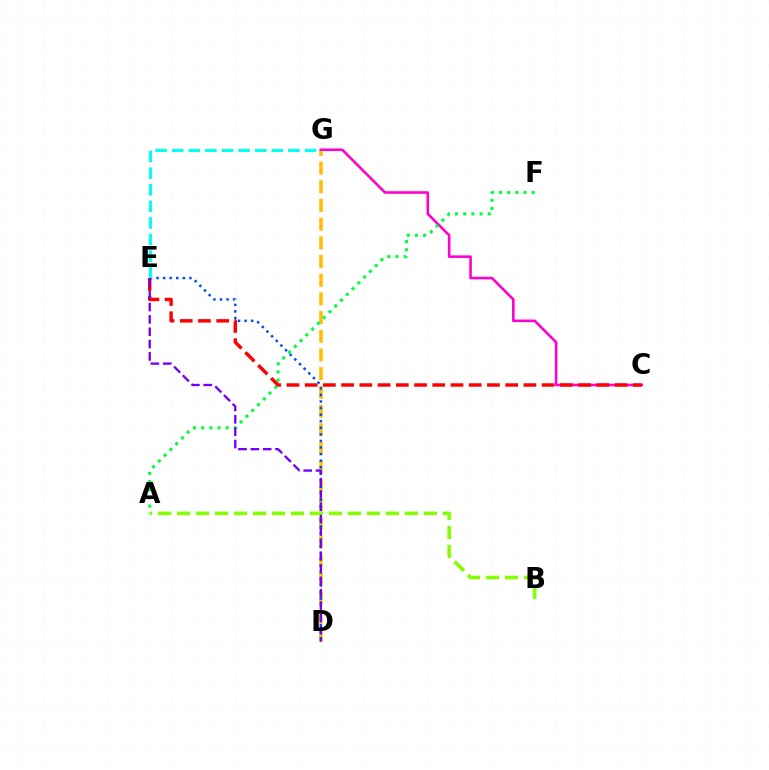{('D', 'G'): [{'color': '#ffbd00', 'line_style': 'dashed', 'thickness': 2.54}], ('C', 'G'): [{'color': '#ff00cf', 'line_style': 'solid', 'thickness': 1.87}], ('D', 'E'): [{'color': '#004bff', 'line_style': 'dotted', 'thickness': 1.79}, {'color': '#7200ff', 'line_style': 'dashed', 'thickness': 1.68}], ('E', 'G'): [{'color': '#00fff6', 'line_style': 'dashed', 'thickness': 2.26}], ('A', 'F'): [{'color': '#00ff39', 'line_style': 'dotted', 'thickness': 2.22}], ('C', 'E'): [{'color': '#ff0000', 'line_style': 'dashed', 'thickness': 2.48}], ('A', 'B'): [{'color': '#84ff00', 'line_style': 'dashed', 'thickness': 2.58}]}